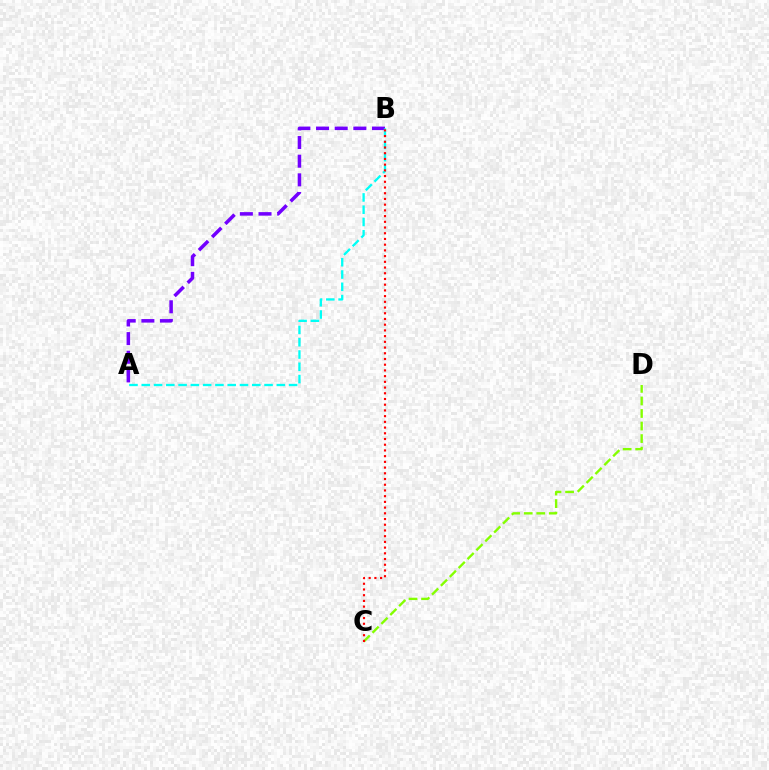{('A', 'B'): [{'color': '#7200ff', 'line_style': 'dashed', 'thickness': 2.53}, {'color': '#00fff6', 'line_style': 'dashed', 'thickness': 1.67}], ('C', 'D'): [{'color': '#84ff00', 'line_style': 'dashed', 'thickness': 1.71}], ('B', 'C'): [{'color': '#ff0000', 'line_style': 'dotted', 'thickness': 1.55}]}